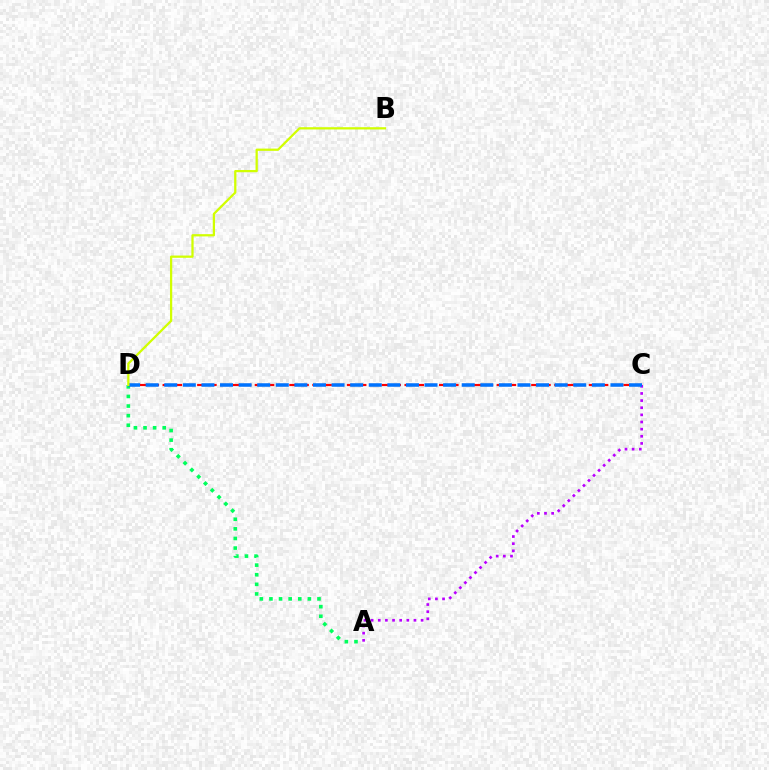{('A', 'D'): [{'color': '#00ff5c', 'line_style': 'dotted', 'thickness': 2.61}], ('C', 'D'): [{'color': '#ff0000', 'line_style': 'dashed', 'thickness': 1.56}, {'color': '#0074ff', 'line_style': 'dashed', 'thickness': 2.53}], ('A', 'C'): [{'color': '#b900ff', 'line_style': 'dotted', 'thickness': 1.94}], ('B', 'D'): [{'color': '#d1ff00', 'line_style': 'solid', 'thickness': 1.63}]}